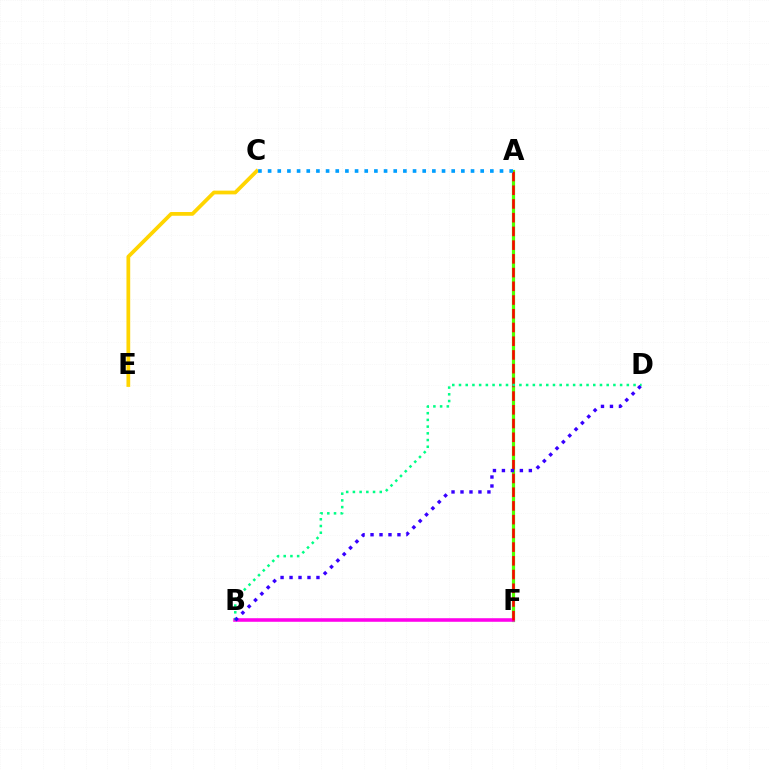{('A', 'F'): [{'color': '#4fff00', 'line_style': 'solid', 'thickness': 2.31}, {'color': '#ff0000', 'line_style': 'dashed', 'thickness': 1.86}], ('C', 'E'): [{'color': '#ffd500', 'line_style': 'solid', 'thickness': 2.7}], ('B', 'F'): [{'color': '#ff00ed', 'line_style': 'solid', 'thickness': 2.57}], ('B', 'D'): [{'color': '#00ff86', 'line_style': 'dotted', 'thickness': 1.82}, {'color': '#3700ff', 'line_style': 'dotted', 'thickness': 2.44}], ('A', 'C'): [{'color': '#009eff', 'line_style': 'dotted', 'thickness': 2.63}]}